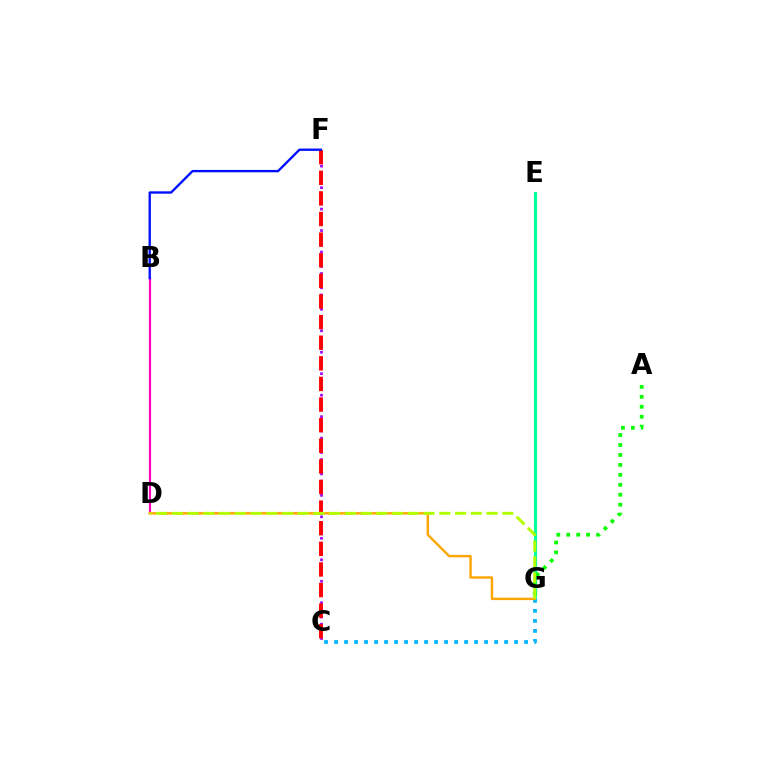{('C', 'F'): [{'color': '#9b00ff', 'line_style': 'dotted', 'thickness': 1.94}, {'color': '#ff0000', 'line_style': 'dashed', 'thickness': 2.8}], ('E', 'G'): [{'color': '#00ff9d', 'line_style': 'solid', 'thickness': 2.29}], ('B', 'D'): [{'color': '#ff00bd', 'line_style': 'solid', 'thickness': 1.55}], ('C', 'G'): [{'color': '#00b5ff', 'line_style': 'dotted', 'thickness': 2.72}], ('A', 'G'): [{'color': '#08ff00', 'line_style': 'dotted', 'thickness': 2.7}], ('D', 'G'): [{'color': '#ffa500', 'line_style': 'solid', 'thickness': 1.73}, {'color': '#b3ff00', 'line_style': 'dashed', 'thickness': 2.14}], ('B', 'F'): [{'color': '#0010ff', 'line_style': 'solid', 'thickness': 1.69}]}